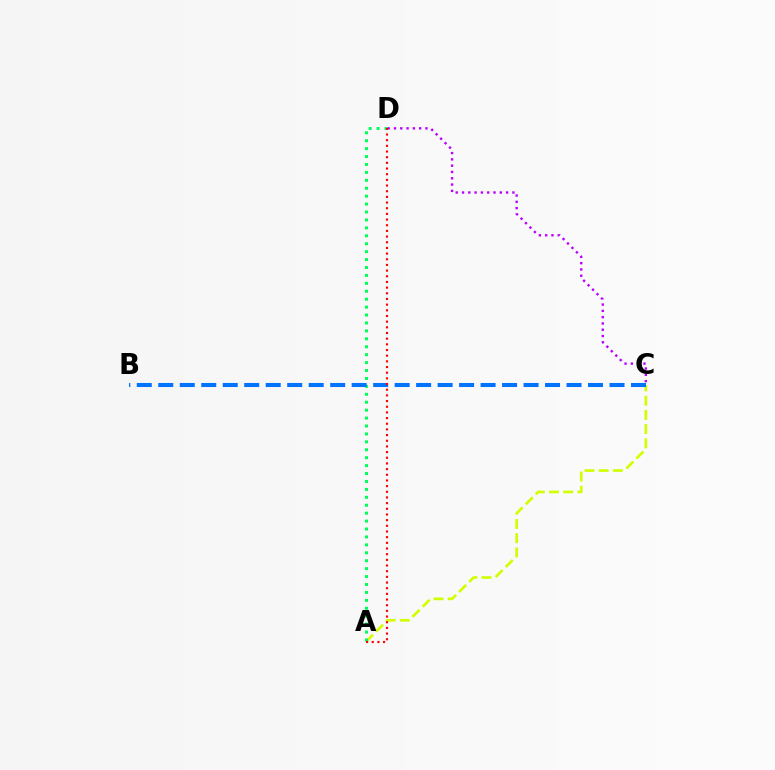{('A', 'C'): [{'color': '#d1ff00', 'line_style': 'dashed', 'thickness': 1.93}], ('A', 'D'): [{'color': '#00ff5c', 'line_style': 'dotted', 'thickness': 2.15}, {'color': '#ff0000', 'line_style': 'dotted', 'thickness': 1.54}], ('C', 'D'): [{'color': '#b900ff', 'line_style': 'dotted', 'thickness': 1.71}], ('B', 'C'): [{'color': '#0074ff', 'line_style': 'dashed', 'thickness': 2.92}]}